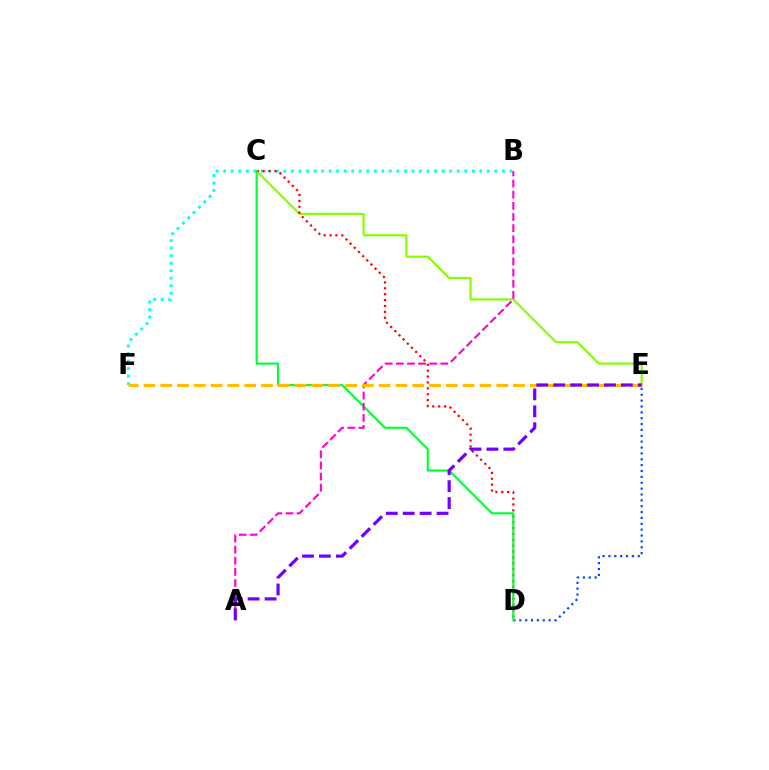{('D', 'E'): [{'color': '#004bff', 'line_style': 'dotted', 'thickness': 1.59}], ('C', 'E'): [{'color': '#84ff00', 'line_style': 'solid', 'thickness': 1.55}], ('B', 'F'): [{'color': '#00fff6', 'line_style': 'dotted', 'thickness': 2.05}], ('C', 'D'): [{'color': '#ff0000', 'line_style': 'dotted', 'thickness': 1.6}, {'color': '#00ff39', 'line_style': 'solid', 'thickness': 1.55}], ('A', 'B'): [{'color': '#ff00cf', 'line_style': 'dashed', 'thickness': 1.51}], ('E', 'F'): [{'color': '#ffbd00', 'line_style': 'dashed', 'thickness': 2.28}], ('A', 'E'): [{'color': '#7200ff', 'line_style': 'dashed', 'thickness': 2.3}]}